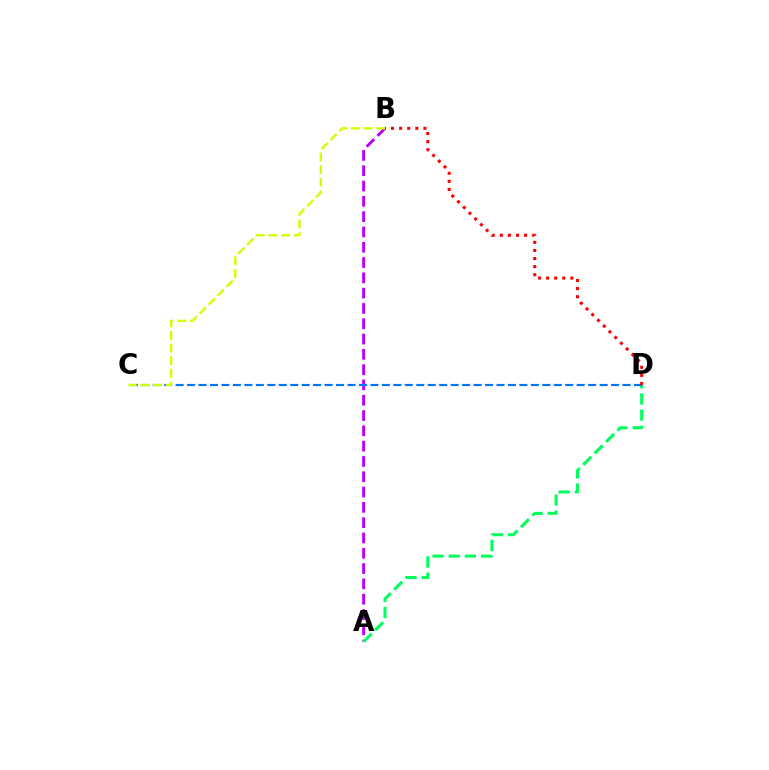{('A', 'B'): [{'color': '#b900ff', 'line_style': 'dashed', 'thickness': 2.08}], ('A', 'D'): [{'color': '#00ff5c', 'line_style': 'dashed', 'thickness': 2.2}], ('C', 'D'): [{'color': '#0074ff', 'line_style': 'dashed', 'thickness': 1.56}], ('B', 'C'): [{'color': '#d1ff00', 'line_style': 'dashed', 'thickness': 1.72}], ('B', 'D'): [{'color': '#ff0000', 'line_style': 'dotted', 'thickness': 2.2}]}